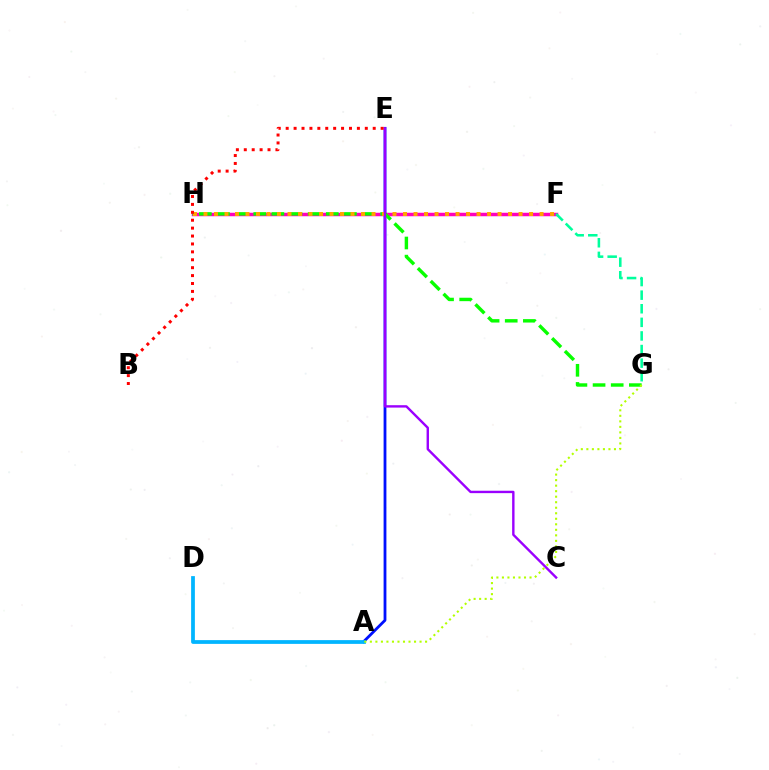{('F', 'H'): [{'color': '#ff00bd', 'line_style': 'solid', 'thickness': 2.51}, {'color': '#ffa500', 'line_style': 'dotted', 'thickness': 2.85}], ('A', 'E'): [{'color': '#0010ff', 'line_style': 'solid', 'thickness': 2.02}], ('G', 'H'): [{'color': '#08ff00', 'line_style': 'dashed', 'thickness': 2.46}], ('A', 'D'): [{'color': '#00b5ff', 'line_style': 'solid', 'thickness': 2.71}], ('F', 'G'): [{'color': '#00ff9d', 'line_style': 'dashed', 'thickness': 1.85}], ('C', 'E'): [{'color': '#9b00ff', 'line_style': 'solid', 'thickness': 1.73}], ('A', 'G'): [{'color': '#b3ff00', 'line_style': 'dotted', 'thickness': 1.5}], ('B', 'E'): [{'color': '#ff0000', 'line_style': 'dotted', 'thickness': 2.15}]}